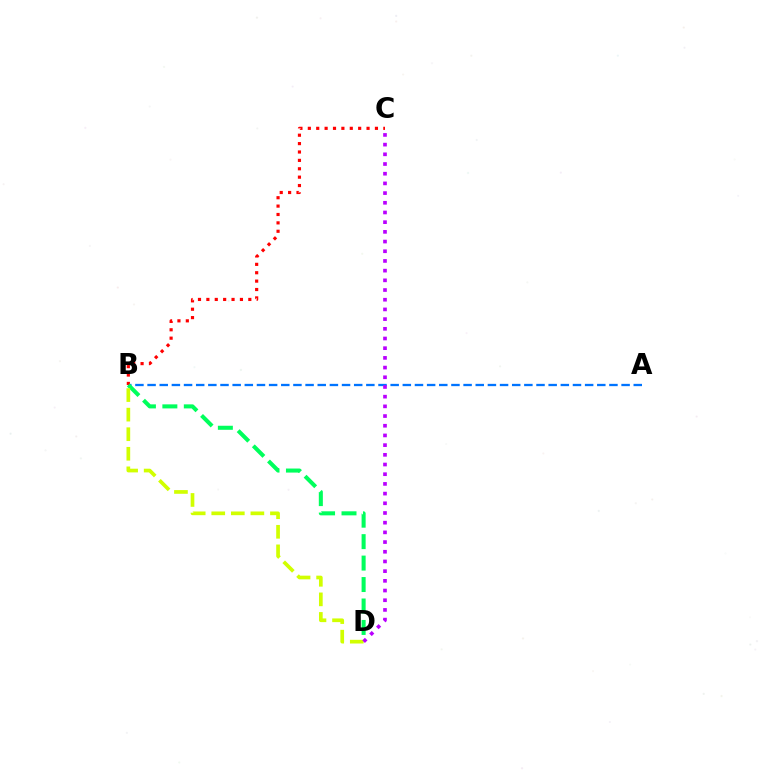{('A', 'B'): [{'color': '#0074ff', 'line_style': 'dashed', 'thickness': 1.65}], ('B', 'C'): [{'color': '#ff0000', 'line_style': 'dotted', 'thickness': 2.28}], ('B', 'D'): [{'color': '#00ff5c', 'line_style': 'dashed', 'thickness': 2.91}, {'color': '#d1ff00', 'line_style': 'dashed', 'thickness': 2.66}], ('C', 'D'): [{'color': '#b900ff', 'line_style': 'dotted', 'thickness': 2.63}]}